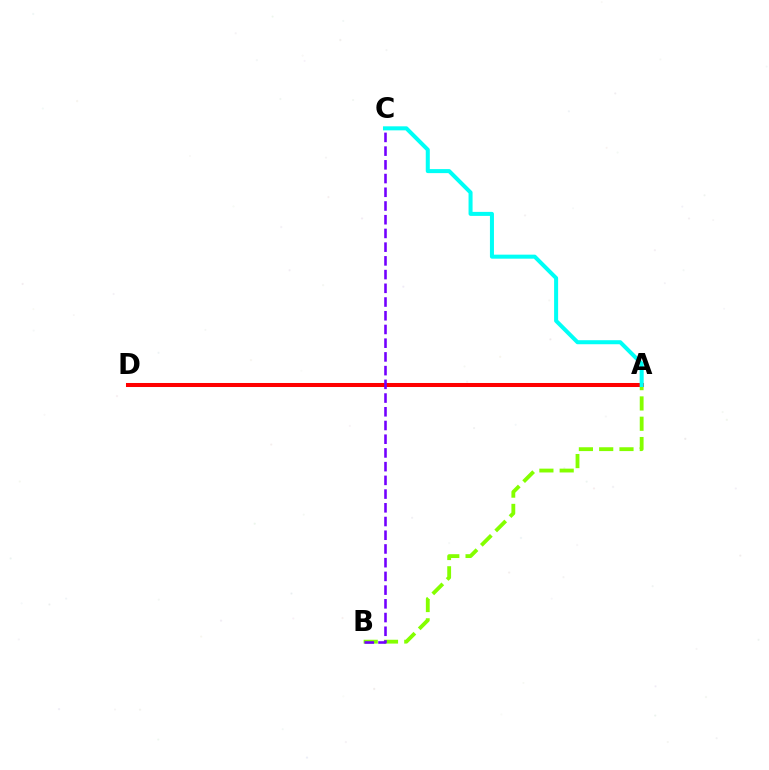{('A', 'B'): [{'color': '#84ff00', 'line_style': 'dashed', 'thickness': 2.76}], ('A', 'D'): [{'color': '#ff0000', 'line_style': 'solid', 'thickness': 2.9}], ('B', 'C'): [{'color': '#7200ff', 'line_style': 'dashed', 'thickness': 1.86}], ('A', 'C'): [{'color': '#00fff6', 'line_style': 'solid', 'thickness': 2.9}]}